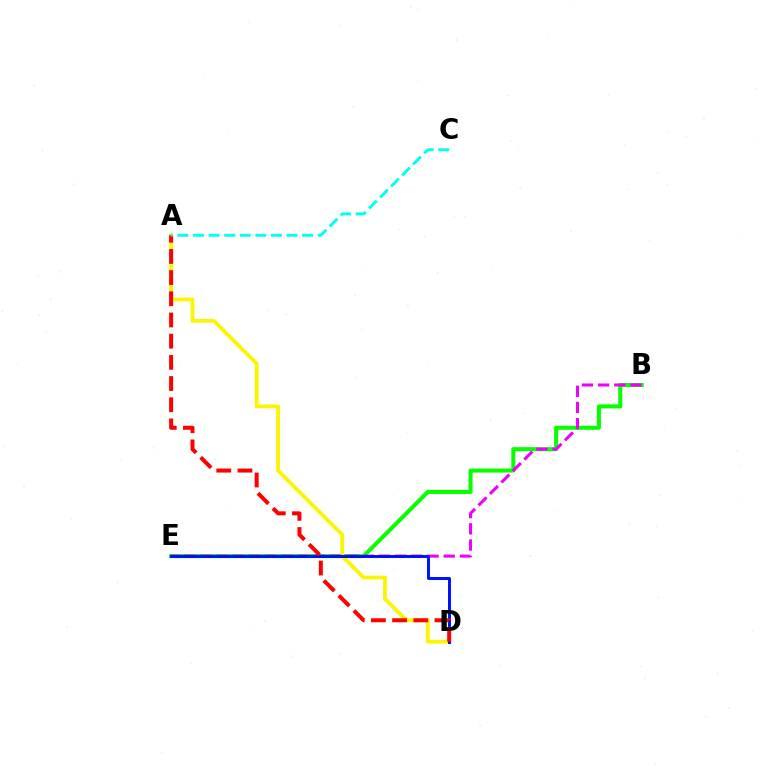{('B', 'E'): [{'color': '#08ff00', 'line_style': 'solid', 'thickness': 2.92}, {'color': '#ee00ff', 'line_style': 'dashed', 'thickness': 2.2}], ('A', 'D'): [{'color': '#fcf500', 'line_style': 'solid', 'thickness': 2.73}, {'color': '#ff0000', 'line_style': 'dashed', 'thickness': 2.88}], ('D', 'E'): [{'color': '#0010ff', 'line_style': 'solid', 'thickness': 2.13}], ('A', 'C'): [{'color': '#00fff6', 'line_style': 'dashed', 'thickness': 2.12}]}